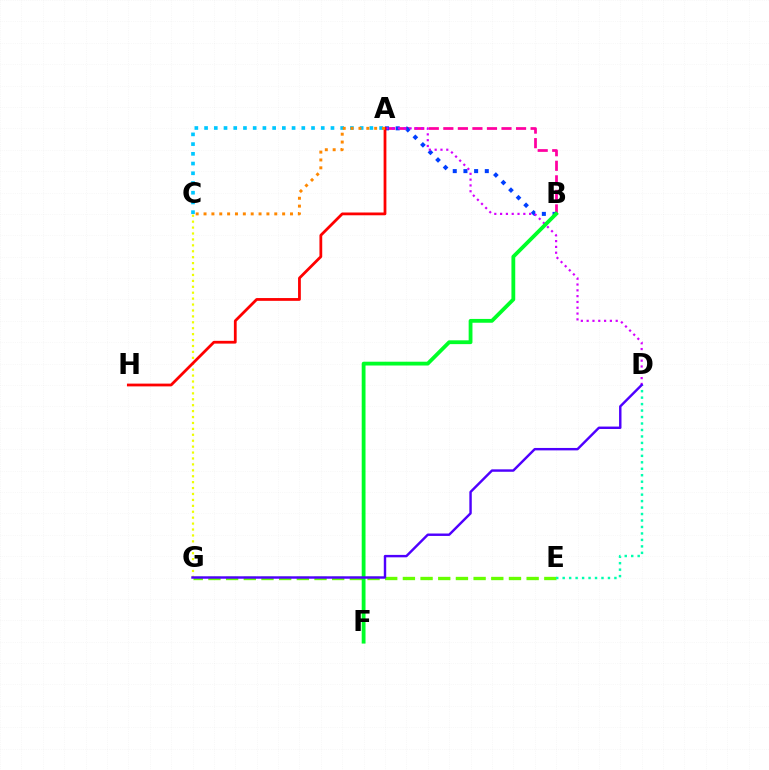{('A', 'B'): [{'color': '#ff00a0', 'line_style': 'dashed', 'thickness': 1.98}, {'color': '#003fff', 'line_style': 'dotted', 'thickness': 2.9}], ('C', 'G'): [{'color': '#eeff00', 'line_style': 'dotted', 'thickness': 1.61}], ('A', 'D'): [{'color': '#d600ff', 'line_style': 'dotted', 'thickness': 1.58}], ('A', 'C'): [{'color': '#00c7ff', 'line_style': 'dotted', 'thickness': 2.64}, {'color': '#ff8800', 'line_style': 'dotted', 'thickness': 2.14}], ('E', 'G'): [{'color': '#66ff00', 'line_style': 'dashed', 'thickness': 2.4}], ('A', 'H'): [{'color': '#ff0000', 'line_style': 'solid', 'thickness': 2.0}], ('D', 'E'): [{'color': '#00ffaf', 'line_style': 'dotted', 'thickness': 1.76}], ('B', 'F'): [{'color': '#00ff27', 'line_style': 'solid', 'thickness': 2.74}], ('D', 'G'): [{'color': '#4f00ff', 'line_style': 'solid', 'thickness': 1.75}]}